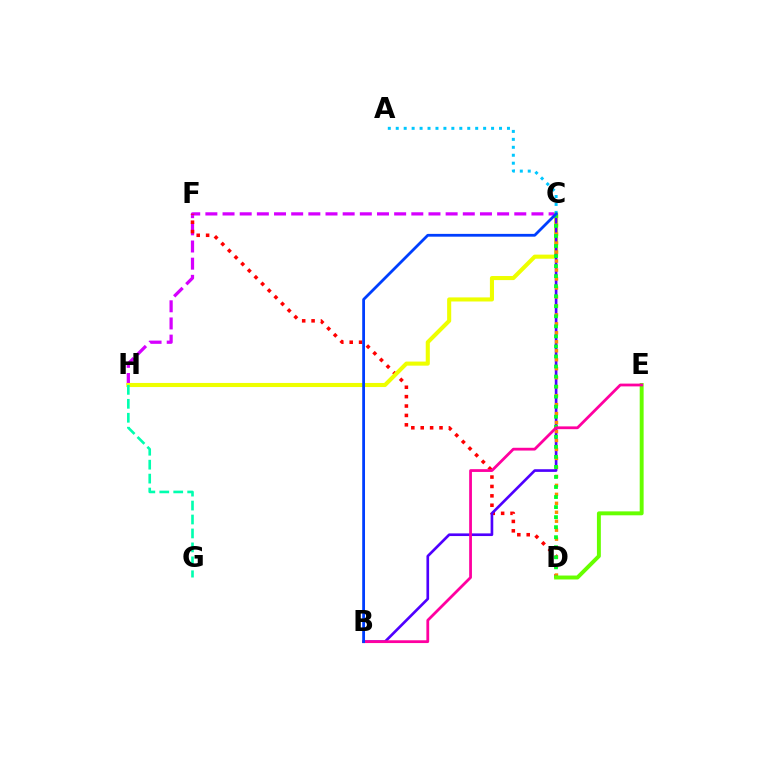{('C', 'H'): [{'color': '#d600ff', 'line_style': 'dashed', 'thickness': 2.33}, {'color': '#eeff00', 'line_style': 'solid', 'thickness': 2.94}], ('D', 'F'): [{'color': '#ff0000', 'line_style': 'dotted', 'thickness': 2.55}], ('G', 'H'): [{'color': '#00ffaf', 'line_style': 'dashed', 'thickness': 1.89}], ('B', 'C'): [{'color': '#4f00ff', 'line_style': 'solid', 'thickness': 1.91}, {'color': '#003fff', 'line_style': 'solid', 'thickness': 2.01}], ('C', 'D'): [{'color': '#ff8800', 'line_style': 'dotted', 'thickness': 2.44}, {'color': '#00ff27', 'line_style': 'dotted', 'thickness': 2.73}], ('D', 'E'): [{'color': '#66ff00', 'line_style': 'solid', 'thickness': 2.83}], ('B', 'E'): [{'color': '#ff00a0', 'line_style': 'solid', 'thickness': 2.0}], ('A', 'C'): [{'color': '#00c7ff', 'line_style': 'dotted', 'thickness': 2.16}]}